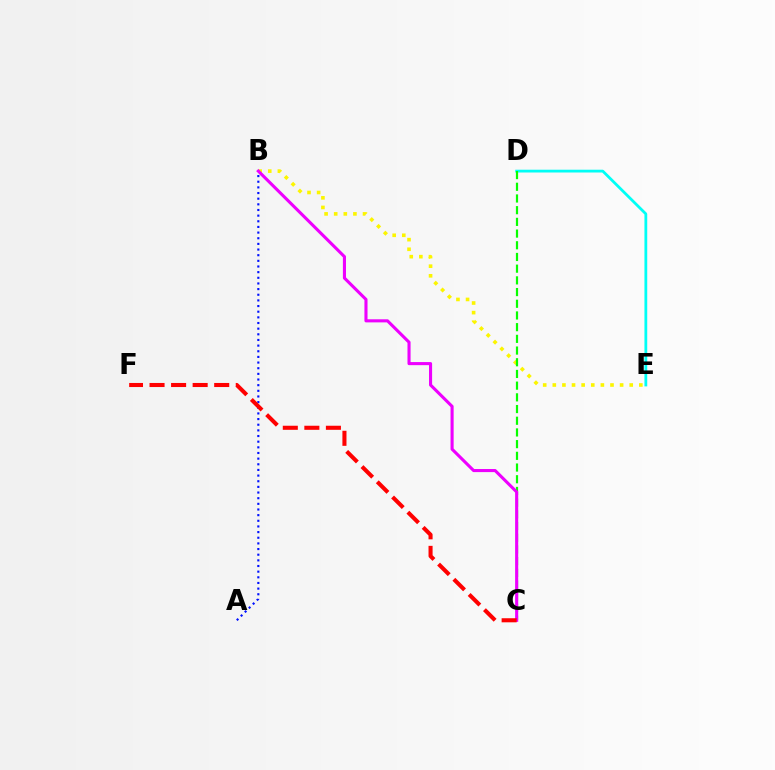{('D', 'E'): [{'color': '#00fff6', 'line_style': 'solid', 'thickness': 2.0}], ('B', 'E'): [{'color': '#fcf500', 'line_style': 'dotted', 'thickness': 2.61}], ('A', 'B'): [{'color': '#0010ff', 'line_style': 'dotted', 'thickness': 1.54}], ('C', 'D'): [{'color': '#08ff00', 'line_style': 'dashed', 'thickness': 1.59}], ('B', 'C'): [{'color': '#ee00ff', 'line_style': 'solid', 'thickness': 2.22}], ('C', 'F'): [{'color': '#ff0000', 'line_style': 'dashed', 'thickness': 2.93}]}